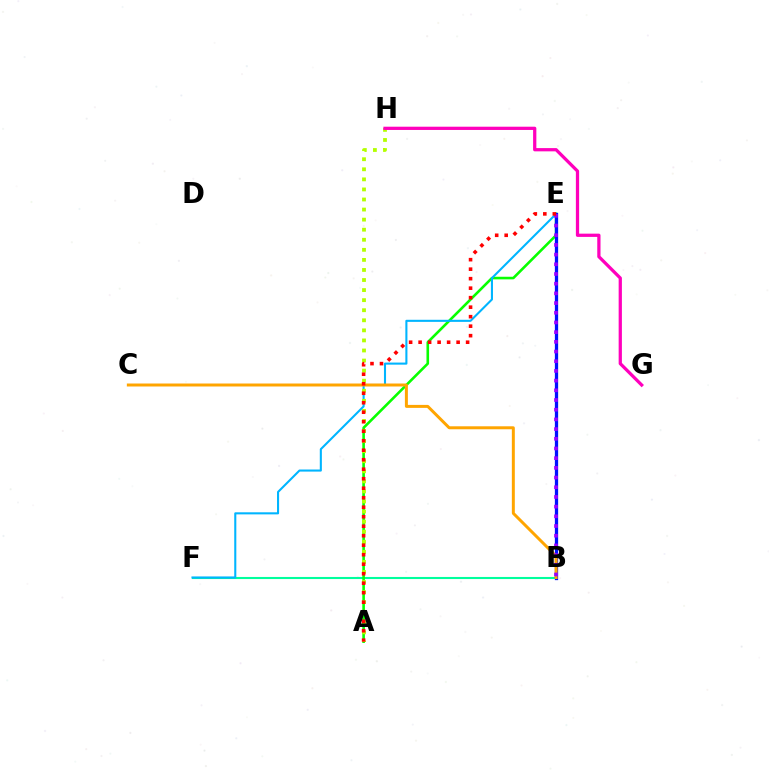{('B', 'F'): [{'color': '#00ff9d', 'line_style': 'solid', 'thickness': 1.51}], ('A', 'E'): [{'color': '#08ff00', 'line_style': 'solid', 'thickness': 1.87}, {'color': '#ff0000', 'line_style': 'dotted', 'thickness': 2.58}], ('E', 'F'): [{'color': '#00b5ff', 'line_style': 'solid', 'thickness': 1.5}], ('B', 'E'): [{'color': '#0010ff', 'line_style': 'solid', 'thickness': 2.36}, {'color': '#9b00ff', 'line_style': 'dotted', 'thickness': 2.63}], ('A', 'H'): [{'color': '#b3ff00', 'line_style': 'dotted', 'thickness': 2.73}], ('B', 'C'): [{'color': '#ffa500', 'line_style': 'solid', 'thickness': 2.14}], ('G', 'H'): [{'color': '#ff00bd', 'line_style': 'solid', 'thickness': 2.34}]}